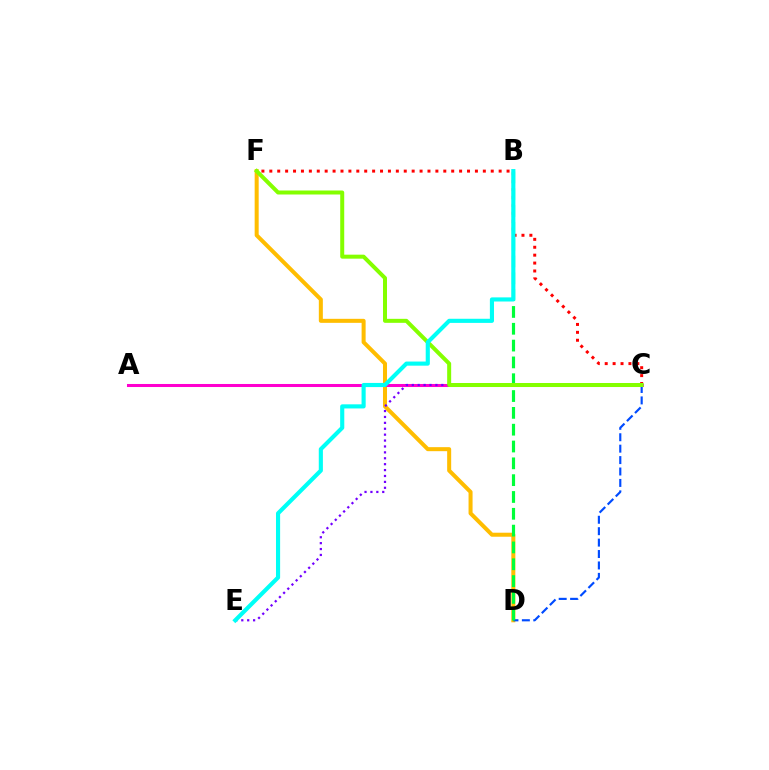{('D', 'F'): [{'color': '#ffbd00', 'line_style': 'solid', 'thickness': 2.9}], ('C', 'D'): [{'color': '#004bff', 'line_style': 'dashed', 'thickness': 1.55}], ('C', 'F'): [{'color': '#ff0000', 'line_style': 'dotted', 'thickness': 2.15}, {'color': '#84ff00', 'line_style': 'solid', 'thickness': 2.88}], ('A', 'C'): [{'color': '#ff00cf', 'line_style': 'solid', 'thickness': 2.19}], ('C', 'E'): [{'color': '#7200ff', 'line_style': 'dotted', 'thickness': 1.6}], ('B', 'D'): [{'color': '#00ff39', 'line_style': 'dashed', 'thickness': 2.29}], ('B', 'E'): [{'color': '#00fff6', 'line_style': 'solid', 'thickness': 2.97}]}